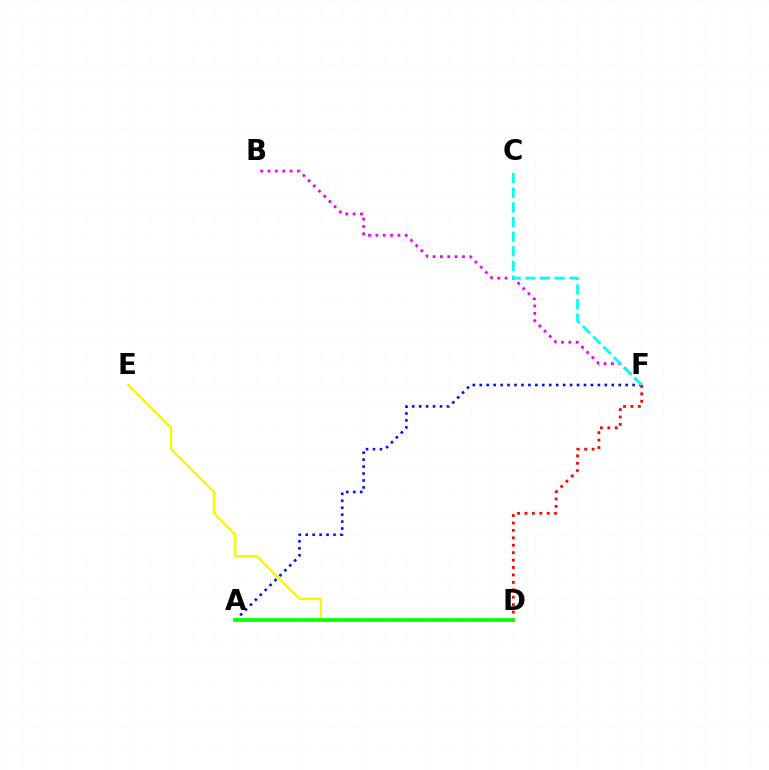{('D', 'F'): [{'color': '#ff0000', 'line_style': 'dotted', 'thickness': 2.02}], ('A', 'F'): [{'color': '#0010ff', 'line_style': 'dotted', 'thickness': 1.89}], ('B', 'F'): [{'color': '#ee00ff', 'line_style': 'dotted', 'thickness': 2.0}], ('D', 'E'): [{'color': '#fcf500', 'line_style': 'solid', 'thickness': 1.67}], ('C', 'F'): [{'color': '#00fff6', 'line_style': 'dashed', 'thickness': 1.99}], ('A', 'D'): [{'color': '#08ff00', 'line_style': 'solid', 'thickness': 2.69}]}